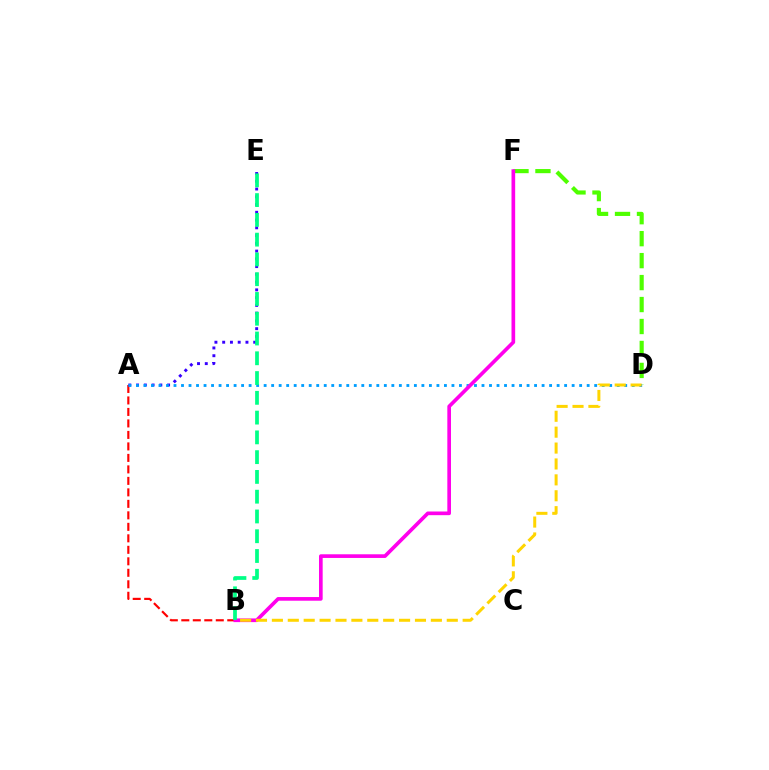{('A', 'B'): [{'color': '#ff0000', 'line_style': 'dashed', 'thickness': 1.56}], ('D', 'F'): [{'color': '#4fff00', 'line_style': 'dashed', 'thickness': 2.98}], ('A', 'E'): [{'color': '#3700ff', 'line_style': 'dotted', 'thickness': 2.11}], ('A', 'D'): [{'color': '#009eff', 'line_style': 'dotted', 'thickness': 2.04}], ('B', 'F'): [{'color': '#ff00ed', 'line_style': 'solid', 'thickness': 2.64}], ('B', 'D'): [{'color': '#ffd500', 'line_style': 'dashed', 'thickness': 2.16}], ('B', 'E'): [{'color': '#00ff86', 'line_style': 'dashed', 'thickness': 2.69}]}